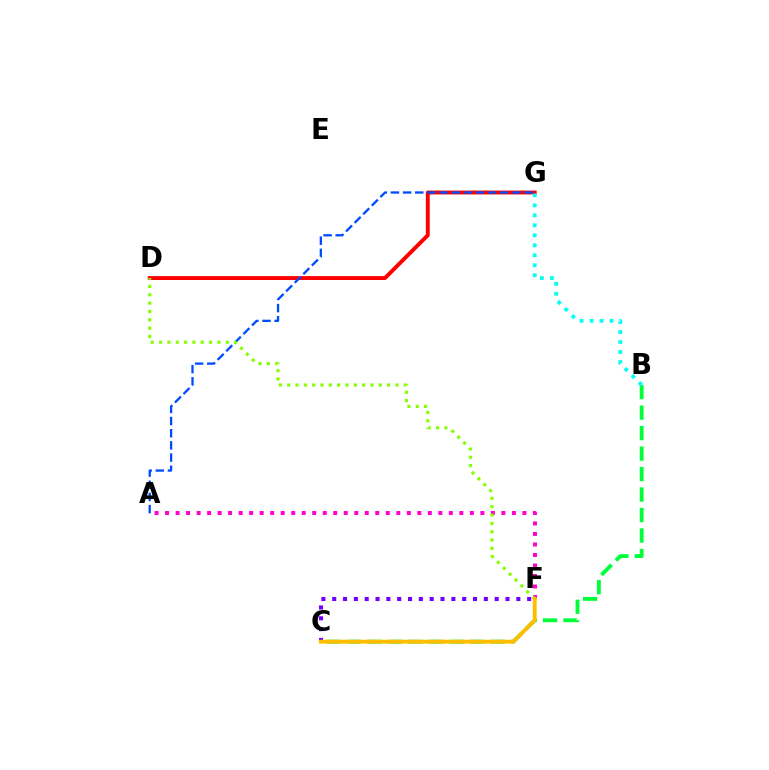{('D', 'G'): [{'color': '#ff0000', 'line_style': 'solid', 'thickness': 2.81}], ('A', 'F'): [{'color': '#ff00cf', 'line_style': 'dotted', 'thickness': 2.86}], ('A', 'G'): [{'color': '#004bff', 'line_style': 'dashed', 'thickness': 1.65}], ('B', 'C'): [{'color': '#00ff39', 'line_style': 'dashed', 'thickness': 2.78}], ('C', 'F'): [{'color': '#7200ff', 'line_style': 'dotted', 'thickness': 2.94}, {'color': '#ffbd00', 'line_style': 'solid', 'thickness': 2.78}], ('D', 'F'): [{'color': '#84ff00', 'line_style': 'dotted', 'thickness': 2.26}], ('B', 'G'): [{'color': '#00fff6', 'line_style': 'dotted', 'thickness': 2.71}]}